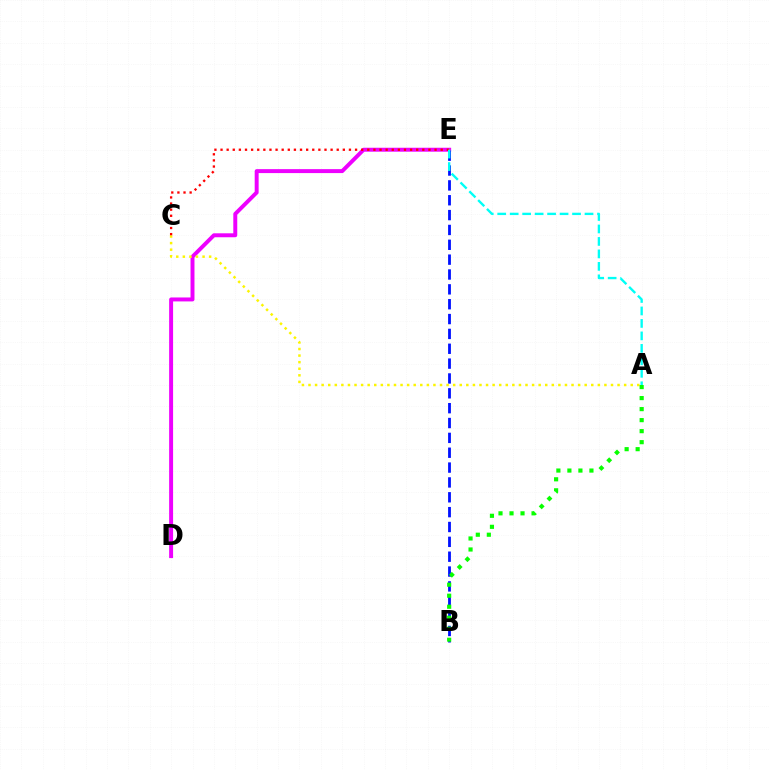{('D', 'E'): [{'color': '#ee00ff', 'line_style': 'solid', 'thickness': 2.84}], ('B', 'E'): [{'color': '#0010ff', 'line_style': 'dashed', 'thickness': 2.02}], ('A', 'C'): [{'color': '#fcf500', 'line_style': 'dotted', 'thickness': 1.79}], ('C', 'E'): [{'color': '#ff0000', 'line_style': 'dotted', 'thickness': 1.66}], ('A', 'B'): [{'color': '#08ff00', 'line_style': 'dotted', 'thickness': 2.99}], ('A', 'E'): [{'color': '#00fff6', 'line_style': 'dashed', 'thickness': 1.69}]}